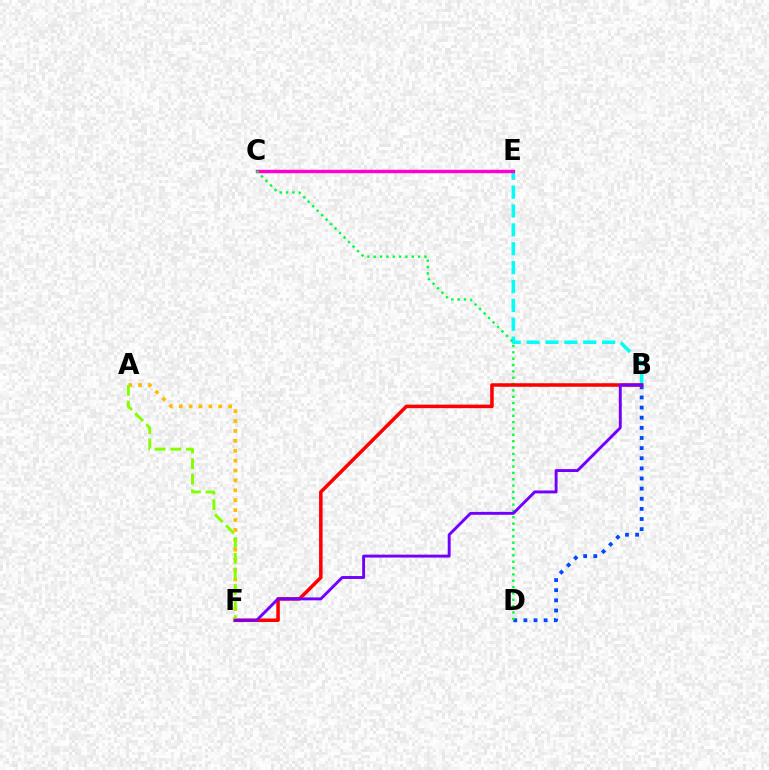{('B', 'E'): [{'color': '#00fff6', 'line_style': 'dashed', 'thickness': 2.57}], ('C', 'E'): [{'color': '#ff00cf', 'line_style': 'solid', 'thickness': 2.45}], ('A', 'F'): [{'color': '#ffbd00', 'line_style': 'dotted', 'thickness': 2.69}, {'color': '#84ff00', 'line_style': 'dashed', 'thickness': 2.12}], ('B', 'D'): [{'color': '#004bff', 'line_style': 'dotted', 'thickness': 2.75}], ('C', 'D'): [{'color': '#00ff39', 'line_style': 'dotted', 'thickness': 1.72}], ('B', 'F'): [{'color': '#ff0000', 'line_style': 'solid', 'thickness': 2.54}, {'color': '#7200ff', 'line_style': 'solid', 'thickness': 2.1}]}